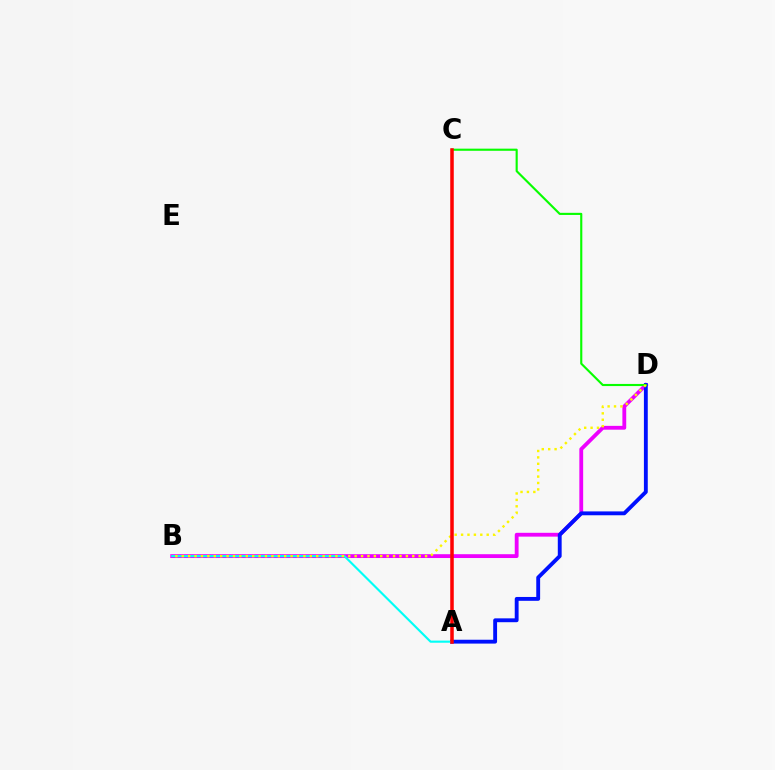{('B', 'D'): [{'color': '#ee00ff', 'line_style': 'solid', 'thickness': 2.75}, {'color': '#fcf500', 'line_style': 'dotted', 'thickness': 1.74}], ('A', 'D'): [{'color': '#0010ff', 'line_style': 'solid', 'thickness': 2.78}], ('C', 'D'): [{'color': '#08ff00', 'line_style': 'solid', 'thickness': 1.54}], ('A', 'B'): [{'color': '#00fff6', 'line_style': 'solid', 'thickness': 1.54}], ('A', 'C'): [{'color': '#ff0000', 'line_style': 'solid', 'thickness': 2.54}]}